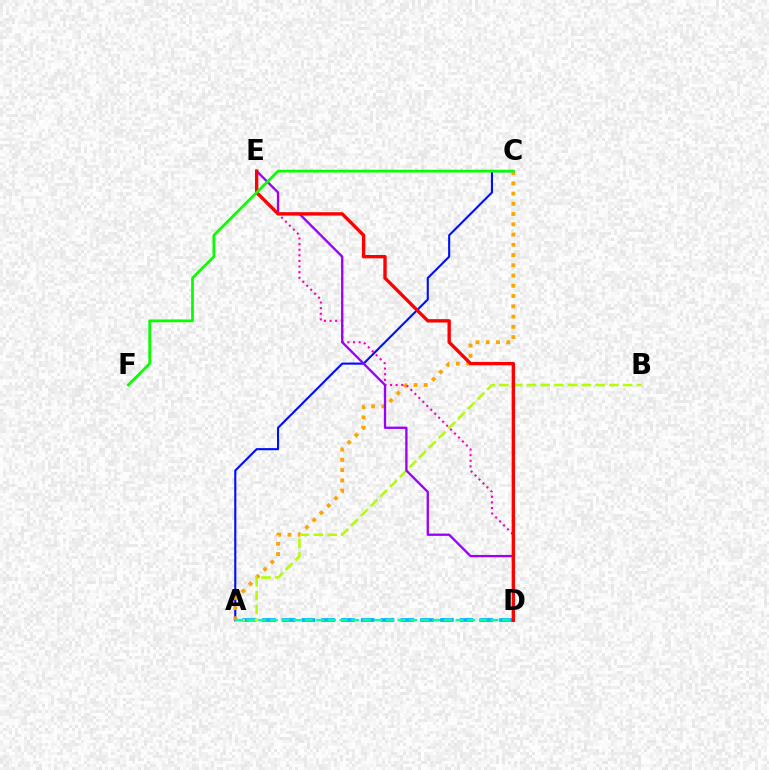{('A', 'C'): [{'color': '#0010ff', 'line_style': 'solid', 'thickness': 1.53}, {'color': '#ffa500', 'line_style': 'dotted', 'thickness': 2.79}], ('A', 'D'): [{'color': '#00b5ff', 'line_style': 'dashed', 'thickness': 2.69}, {'color': '#00ff9d', 'line_style': 'dashed', 'thickness': 1.58}], ('A', 'B'): [{'color': '#b3ff00', 'line_style': 'dashed', 'thickness': 1.87}], ('D', 'E'): [{'color': '#ff00bd', 'line_style': 'dotted', 'thickness': 1.52}, {'color': '#9b00ff', 'line_style': 'solid', 'thickness': 1.67}, {'color': '#ff0000', 'line_style': 'solid', 'thickness': 2.42}], ('C', 'F'): [{'color': '#08ff00', 'line_style': 'solid', 'thickness': 1.98}]}